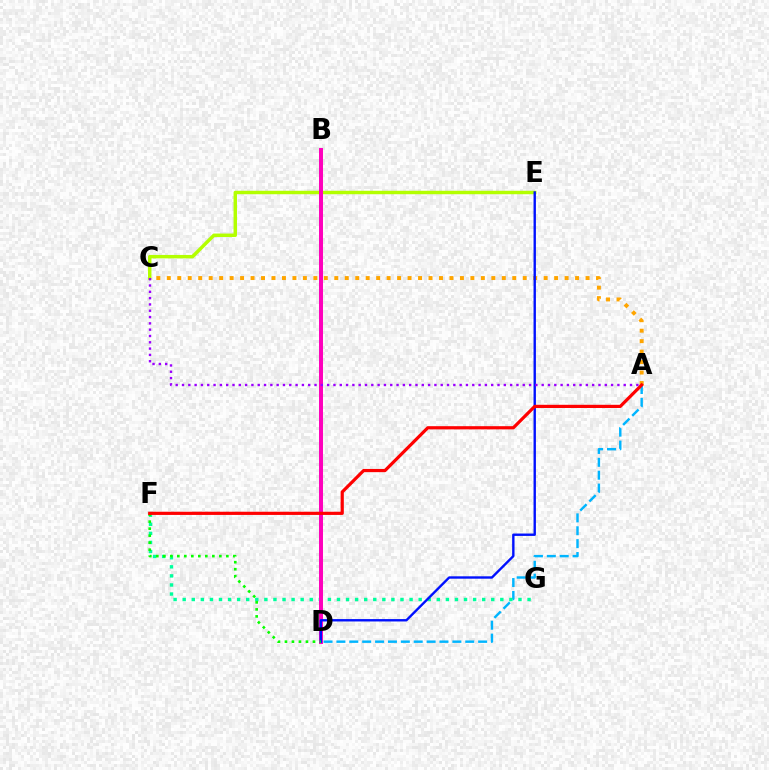{('A', 'D'): [{'color': '#00b5ff', 'line_style': 'dashed', 'thickness': 1.75}], ('F', 'G'): [{'color': '#00ff9d', 'line_style': 'dotted', 'thickness': 2.47}], ('A', 'C'): [{'color': '#ffa500', 'line_style': 'dotted', 'thickness': 2.84}, {'color': '#9b00ff', 'line_style': 'dotted', 'thickness': 1.71}], ('C', 'E'): [{'color': '#b3ff00', 'line_style': 'solid', 'thickness': 2.48}], ('B', 'D'): [{'color': '#ff00bd', 'line_style': 'solid', 'thickness': 2.86}], ('D', 'E'): [{'color': '#0010ff', 'line_style': 'solid', 'thickness': 1.72}], ('D', 'F'): [{'color': '#08ff00', 'line_style': 'dotted', 'thickness': 1.9}], ('A', 'F'): [{'color': '#ff0000', 'line_style': 'solid', 'thickness': 2.3}]}